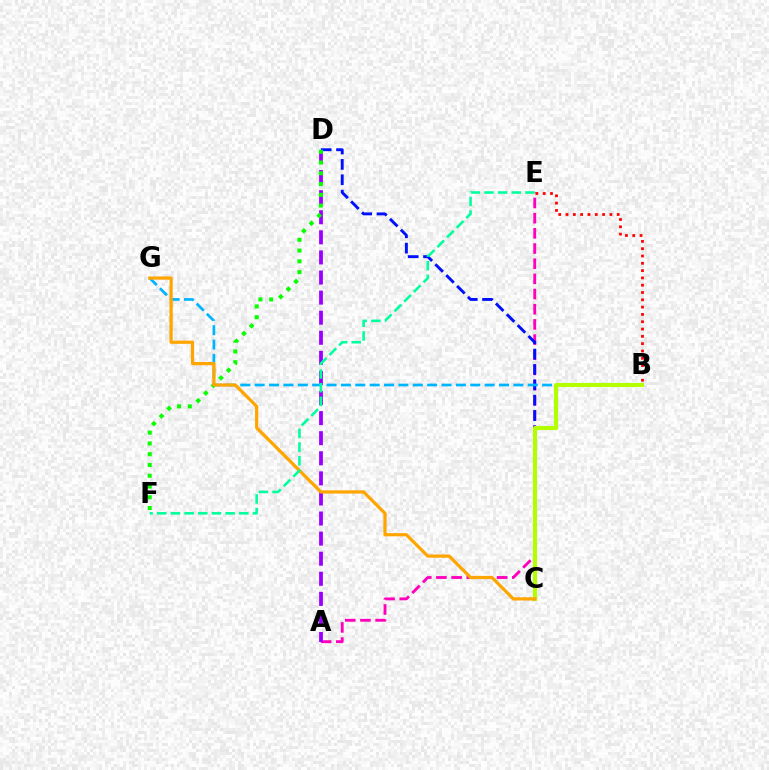{('A', 'E'): [{'color': '#ff00bd', 'line_style': 'dashed', 'thickness': 2.06}], ('C', 'D'): [{'color': '#0010ff', 'line_style': 'dashed', 'thickness': 2.09}], ('B', 'E'): [{'color': '#ff0000', 'line_style': 'dotted', 'thickness': 1.99}], ('A', 'D'): [{'color': '#9b00ff', 'line_style': 'dashed', 'thickness': 2.73}], ('B', 'G'): [{'color': '#00b5ff', 'line_style': 'dashed', 'thickness': 1.95}], ('D', 'F'): [{'color': '#08ff00', 'line_style': 'dotted', 'thickness': 2.93}], ('B', 'C'): [{'color': '#b3ff00', 'line_style': 'solid', 'thickness': 2.97}], ('C', 'G'): [{'color': '#ffa500', 'line_style': 'solid', 'thickness': 2.32}], ('E', 'F'): [{'color': '#00ff9d', 'line_style': 'dashed', 'thickness': 1.86}]}